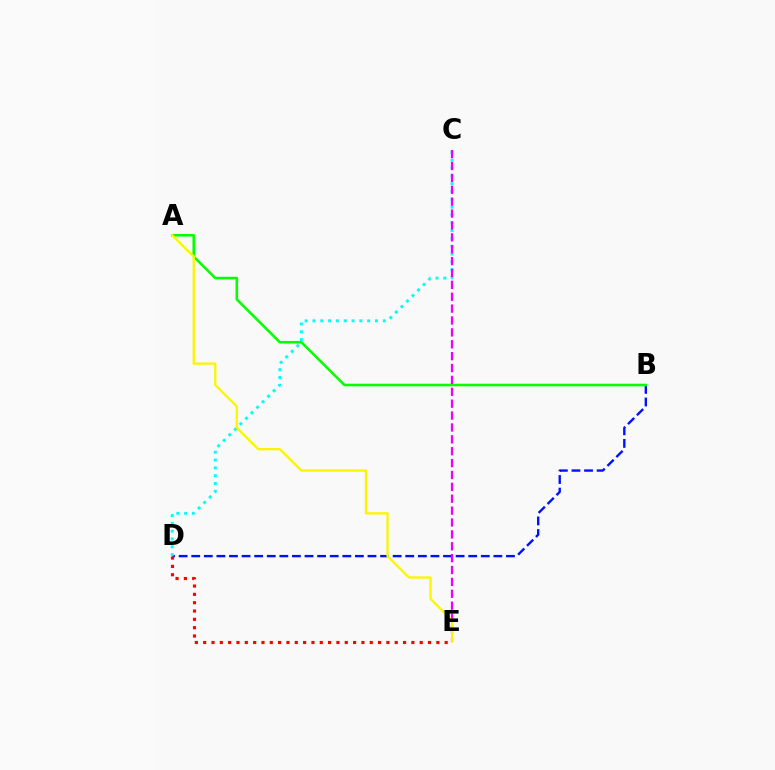{('B', 'D'): [{'color': '#0010ff', 'line_style': 'dashed', 'thickness': 1.71}], ('A', 'B'): [{'color': '#08ff00', 'line_style': 'solid', 'thickness': 1.86}], ('C', 'D'): [{'color': '#00fff6', 'line_style': 'dotted', 'thickness': 2.12}], ('C', 'E'): [{'color': '#ee00ff', 'line_style': 'dashed', 'thickness': 1.61}], ('D', 'E'): [{'color': '#ff0000', 'line_style': 'dotted', 'thickness': 2.26}], ('A', 'E'): [{'color': '#fcf500', 'line_style': 'solid', 'thickness': 1.66}]}